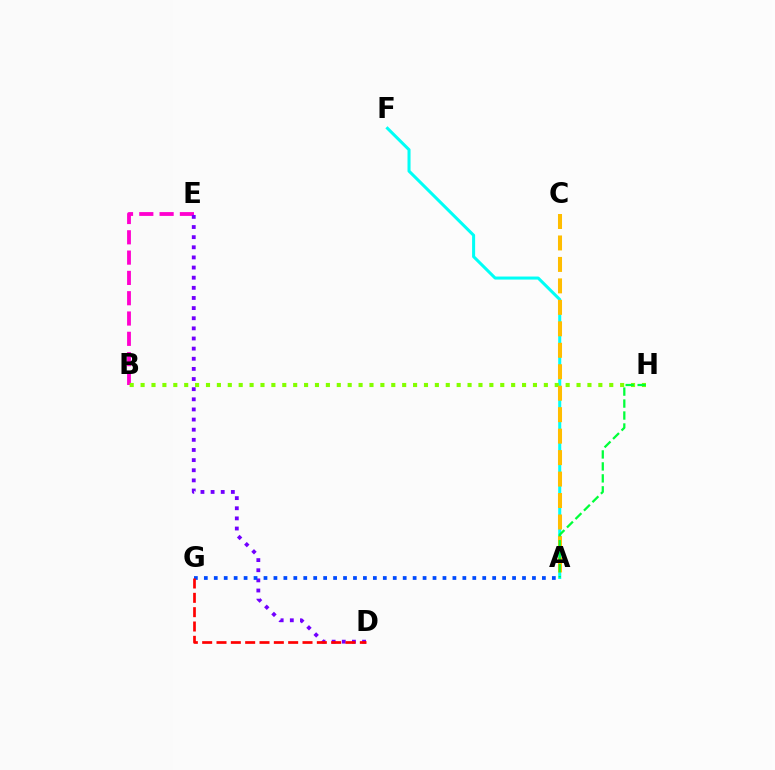{('A', 'F'): [{'color': '#00fff6', 'line_style': 'solid', 'thickness': 2.19}], ('B', 'E'): [{'color': '#ff00cf', 'line_style': 'dashed', 'thickness': 2.76}], ('D', 'E'): [{'color': '#7200ff', 'line_style': 'dotted', 'thickness': 2.75}], ('A', 'G'): [{'color': '#004bff', 'line_style': 'dotted', 'thickness': 2.7}], ('D', 'G'): [{'color': '#ff0000', 'line_style': 'dashed', 'thickness': 1.95}], ('B', 'H'): [{'color': '#84ff00', 'line_style': 'dotted', 'thickness': 2.96}], ('A', 'C'): [{'color': '#ffbd00', 'line_style': 'dashed', 'thickness': 2.92}], ('A', 'H'): [{'color': '#00ff39', 'line_style': 'dashed', 'thickness': 1.63}]}